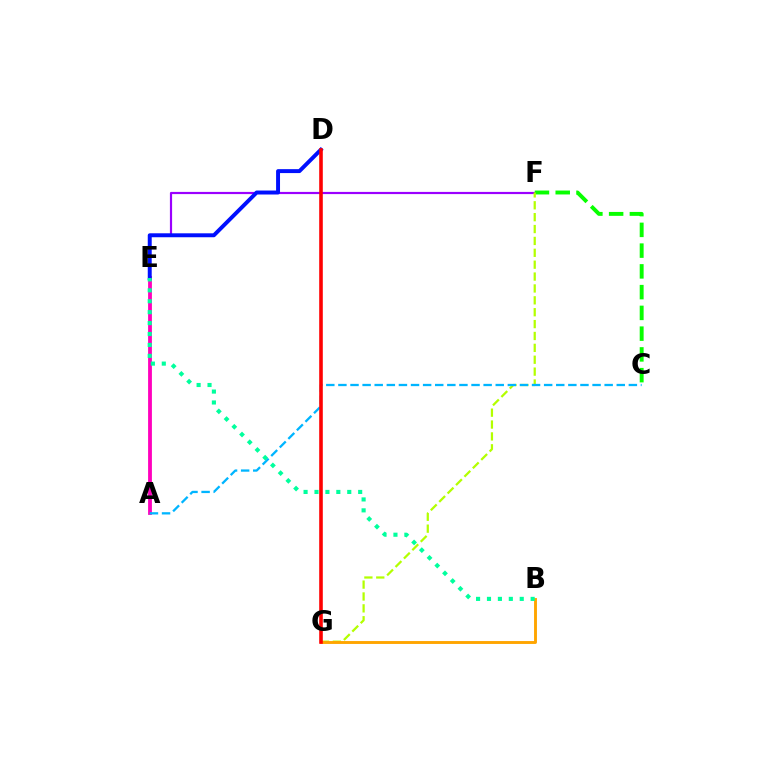{('E', 'F'): [{'color': '#9b00ff', 'line_style': 'solid', 'thickness': 1.58}], ('A', 'E'): [{'color': '#ff00bd', 'line_style': 'solid', 'thickness': 2.75}], ('C', 'F'): [{'color': '#08ff00', 'line_style': 'dashed', 'thickness': 2.82}], ('F', 'G'): [{'color': '#b3ff00', 'line_style': 'dashed', 'thickness': 1.61}], ('B', 'G'): [{'color': '#ffa500', 'line_style': 'solid', 'thickness': 2.08}], ('D', 'E'): [{'color': '#0010ff', 'line_style': 'solid', 'thickness': 2.83}], ('A', 'C'): [{'color': '#00b5ff', 'line_style': 'dashed', 'thickness': 1.64}], ('B', 'E'): [{'color': '#00ff9d', 'line_style': 'dotted', 'thickness': 2.97}], ('D', 'G'): [{'color': '#ff0000', 'line_style': 'solid', 'thickness': 2.59}]}